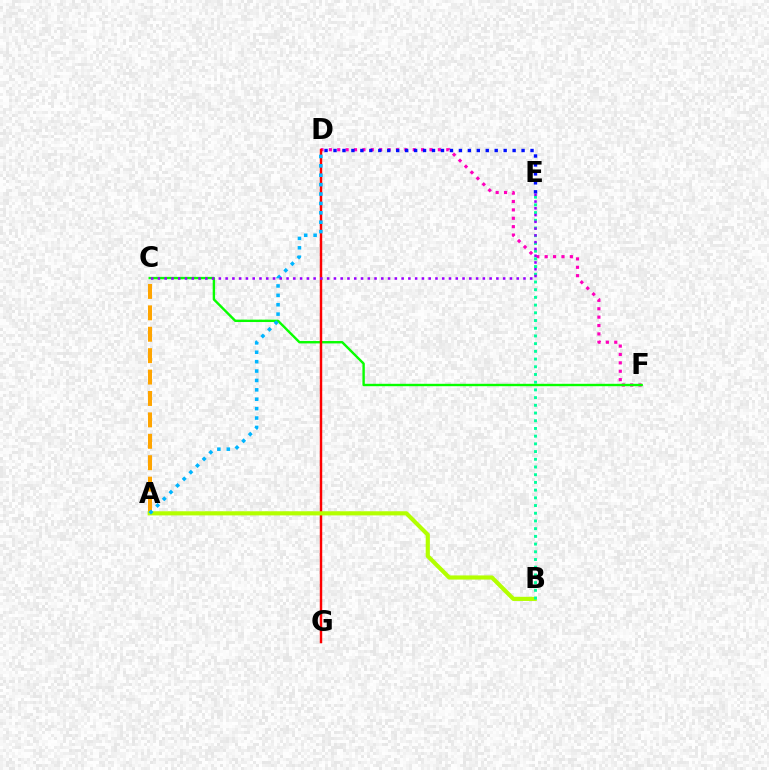{('A', 'C'): [{'color': '#ffa500', 'line_style': 'dashed', 'thickness': 2.91}], ('D', 'F'): [{'color': '#ff00bd', 'line_style': 'dotted', 'thickness': 2.28}], ('C', 'F'): [{'color': '#08ff00', 'line_style': 'solid', 'thickness': 1.72}], ('D', 'G'): [{'color': '#ff0000', 'line_style': 'solid', 'thickness': 1.76}], ('A', 'B'): [{'color': '#b3ff00', 'line_style': 'solid', 'thickness': 2.98}], ('B', 'E'): [{'color': '#00ff9d', 'line_style': 'dotted', 'thickness': 2.09}], ('D', 'E'): [{'color': '#0010ff', 'line_style': 'dotted', 'thickness': 2.43}], ('A', 'D'): [{'color': '#00b5ff', 'line_style': 'dotted', 'thickness': 2.55}], ('C', 'E'): [{'color': '#9b00ff', 'line_style': 'dotted', 'thickness': 1.84}]}